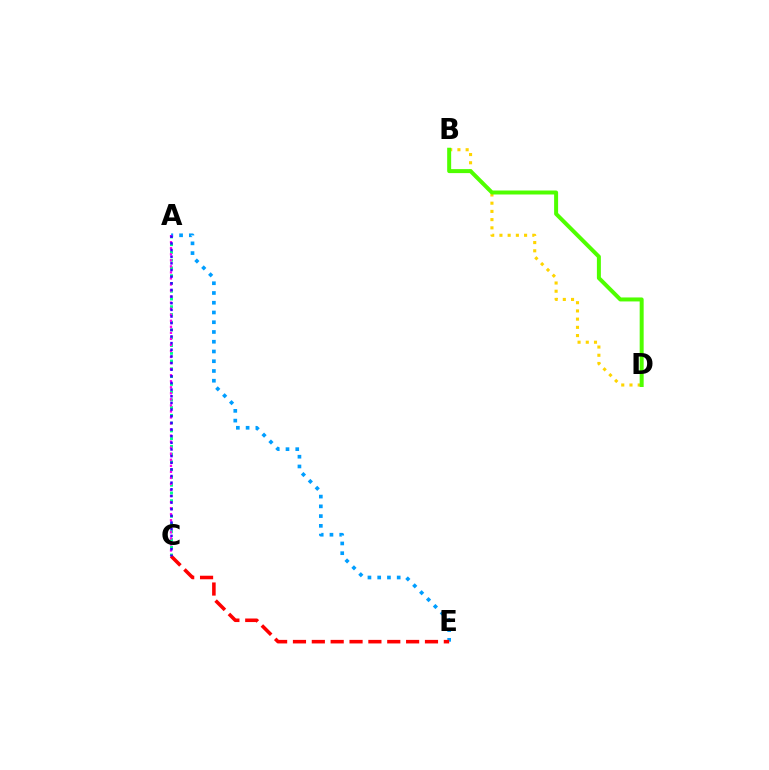{('A', 'C'): [{'color': '#00ff86', 'line_style': 'dotted', 'thickness': 2.11}, {'color': '#ff00ed', 'line_style': 'dotted', 'thickness': 1.64}, {'color': '#3700ff', 'line_style': 'dotted', 'thickness': 1.81}], ('A', 'E'): [{'color': '#009eff', 'line_style': 'dotted', 'thickness': 2.65}], ('B', 'D'): [{'color': '#ffd500', 'line_style': 'dotted', 'thickness': 2.23}, {'color': '#4fff00', 'line_style': 'solid', 'thickness': 2.87}], ('C', 'E'): [{'color': '#ff0000', 'line_style': 'dashed', 'thickness': 2.56}]}